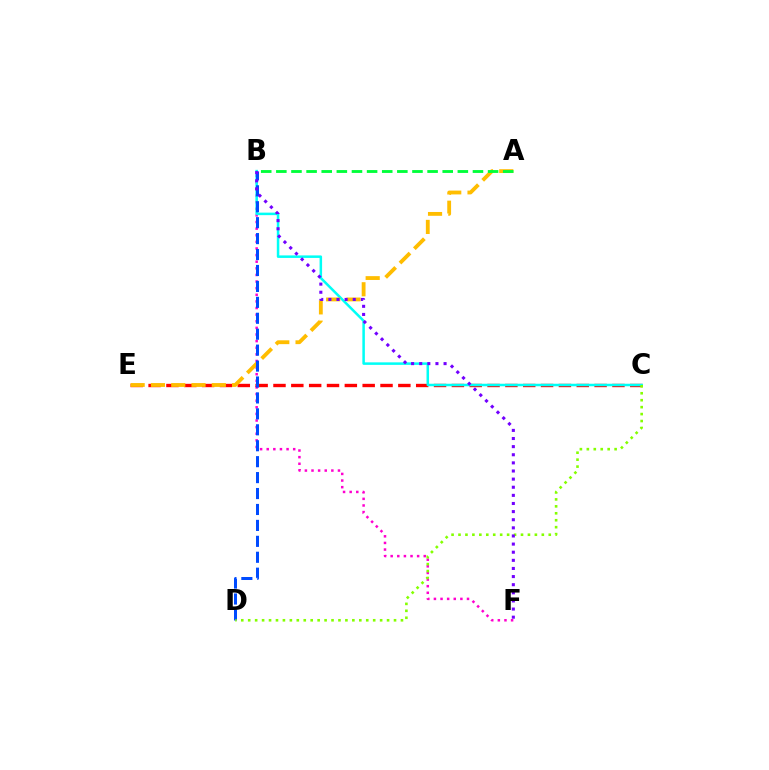{('B', 'F'): [{'color': '#ff00cf', 'line_style': 'dotted', 'thickness': 1.8}, {'color': '#7200ff', 'line_style': 'dotted', 'thickness': 2.21}], ('C', 'E'): [{'color': '#ff0000', 'line_style': 'dashed', 'thickness': 2.42}], ('B', 'C'): [{'color': '#00fff6', 'line_style': 'solid', 'thickness': 1.81}], ('A', 'E'): [{'color': '#ffbd00', 'line_style': 'dashed', 'thickness': 2.76}], ('B', 'D'): [{'color': '#004bff', 'line_style': 'dashed', 'thickness': 2.16}], ('C', 'D'): [{'color': '#84ff00', 'line_style': 'dotted', 'thickness': 1.89}], ('A', 'B'): [{'color': '#00ff39', 'line_style': 'dashed', 'thickness': 2.05}]}